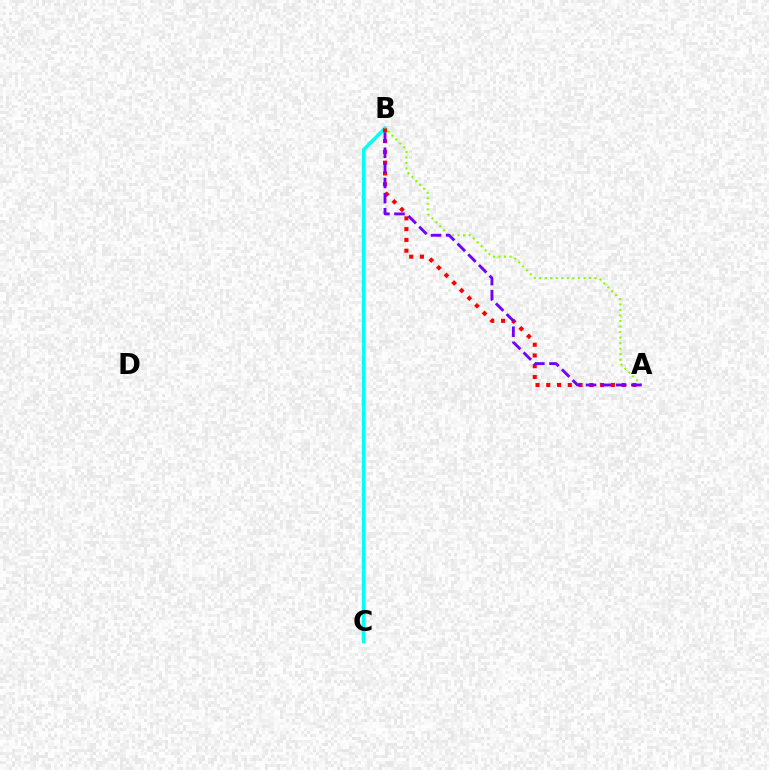{('B', 'C'): [{'color': '#00fff6', 'line_style': 'solid', 'thickness': 2.53}], ('A', 'B'): [{'color': '#ff0000', 'line_style': 'dotted', 'thickness': 2.92}, {'color': '#84ff00', 'line_style': 'dotted', 'thickness': 1.5}, {'color': '#7200ff', 'line_style': 'dashed', 'thickness': 2.06}]}